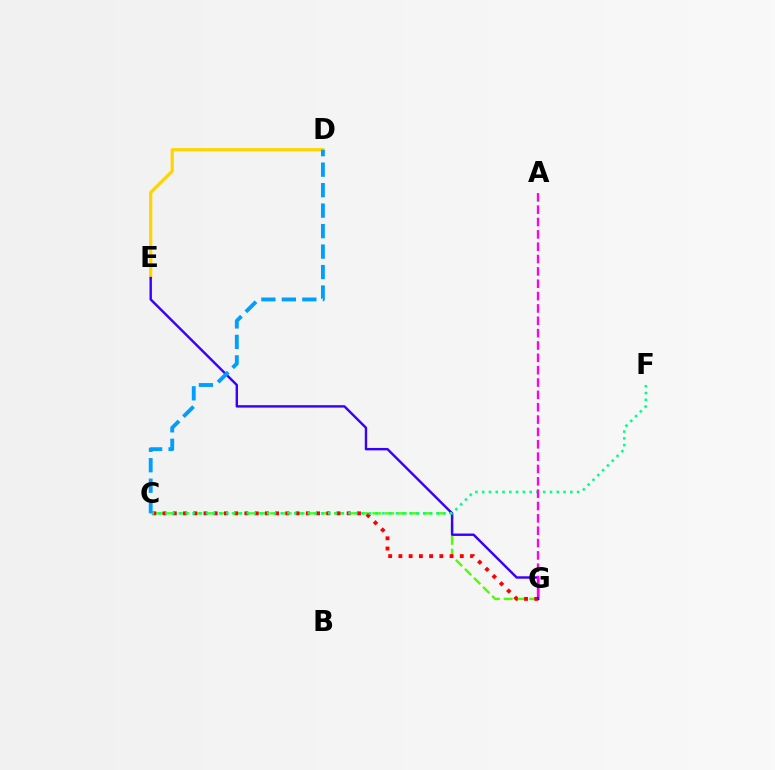{('C', 'G'): [{'color': '#4fff00', 'line_style': 'dashed', 'thickness': 1.74}, {'color': '#ff0000', 'line_style': 'dotted', 'thickness': 2.78}], ('D', 'E'): [{'color': '#ffd500', 'line_style': 'solid', 'thickness': 2.32}], ('E', 'G'): [{'color': '#3700ff', 'line_style': 'solid', 'thickness': 1.74}], ('C', 'F'): [{'color': '#00ff86', 'line_style': 'dotted', 'thickness': 1.84}], ('C', 'D'): [{'color': '#009eff', 'line_style': 'dashed', 'thickness': 2.78}], ('A', 'G'): [{'color': '#ff00ed', 'line_style': 'dashed', 'thickness': 1.68}]}